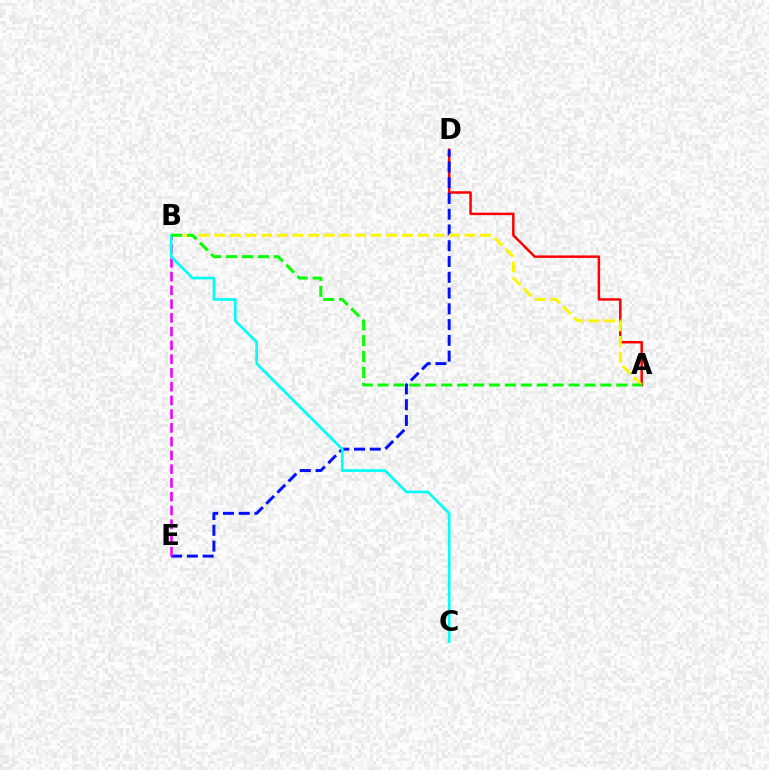{('A', 'D'): [{'color': '#ff0000', 'line_style': 'solid', 'thickness': 1.79}], ('D', 'E'): [{'color': '#0010ff', 'line_style': 'dashed', 'thickness': 2.14}], ('B', 'E'): [{'color': '#ee00ff', 'line_style': 'dashed', 'thickness': 1.87}], ('A', 'B'): [{'color': '#fcf500', 'line_style': 'dashed', 'thickness': 2.12}, {'color': '#08ff00', 'line_style': 'dashed', 'thickness': 2.16}], ('B', 'C'): [{'color': '#00fff6', 'line_style': 'solid', 'thickness': 1.93}]}